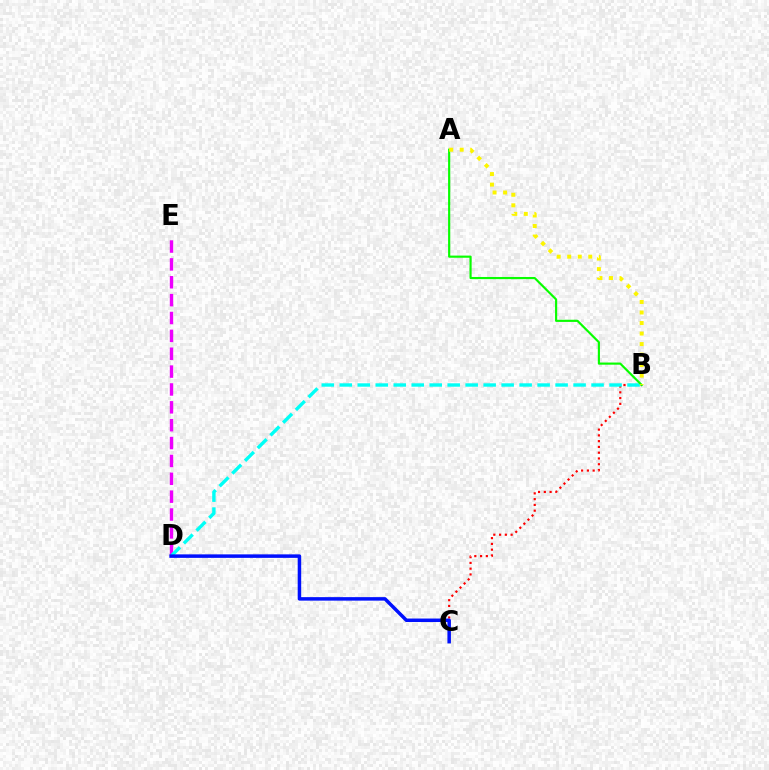{('B', 'C'): [{'color': '#ff0000', 'line_style': 'dotted', 'thickness': 1.57}], ('D', 'E'): [{'color': '#ee00ff', 'line_style': 'dashed', 'thickness': 2.43}], ('B', 'D'): [{'color': '#00fff6', 'line_style': 'dashed', 'thickness': 2.44}], ('A', 'B'): [{'color': '#08ff00', 'line_style': 'solid', 'thickness': 1.56}, {'color': '#fcf500', 'line_style': 'dotted', 'thickness': 2.86}], ('C', 'D'): [{'color': '#0010ff', 'line_style': 'solid', 'thickness': 2.52}]}